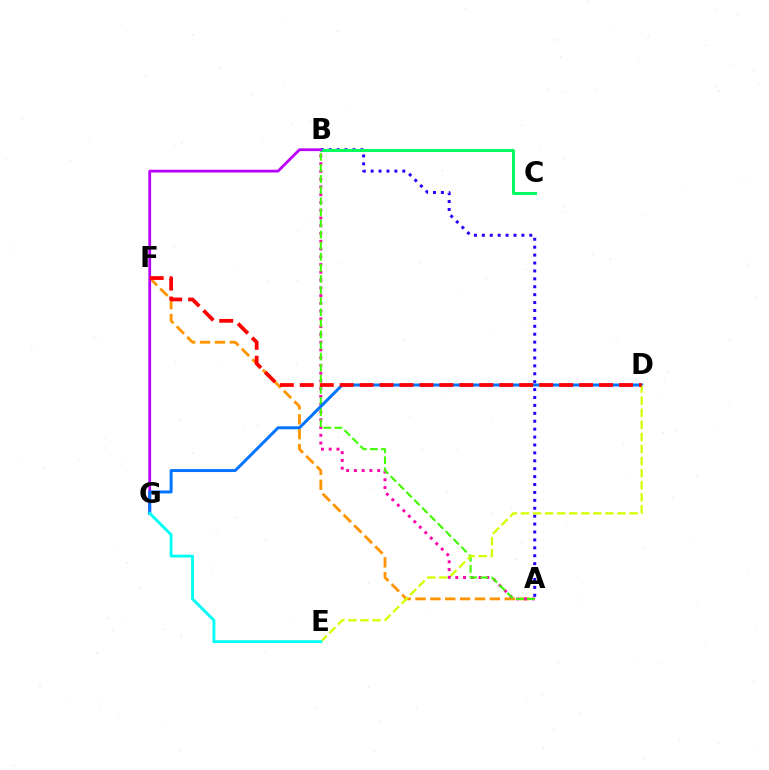{('A', 'B'): [{'color': '#2500ff', 'line_style': 'dotted', 'thickness': 2.15}, {'color': '#ff00ac', 'line_style': 'dotted', 'thickness': 2.11}, {'color': '#3dff00', 'line_style': 'dashed', 'thickness': 1.51}], ('B', 'C'): [{'color': '#00ff5c', 'line_style': 'solid', 'thickness': 2.12}], ('A', 'F'): [{'color': '#ff9400', 'line_style': 'dashed', 'thickness': 2.02}], ('B', 'G'): [{'color': '#b900ff', 'line_style': 'solid', 'thickness': 2.0}], ('D', 'G'): [{'color': '#0074ff', 'line_style': 'solid', 'thickness': 2.13}], ('D', 'E'): [{'color': '#d1ff00', 'line_style': 'dashed', 'thickness': 1.64}], ('E', 'G'): [{'color': '#00fff6', 'line_style': 'solid', 'thickness': 2.07}], ('D', 'F'): [{'color': '#ff0000', 'line_style': 'dashed', 'thickness': 2.71}]}